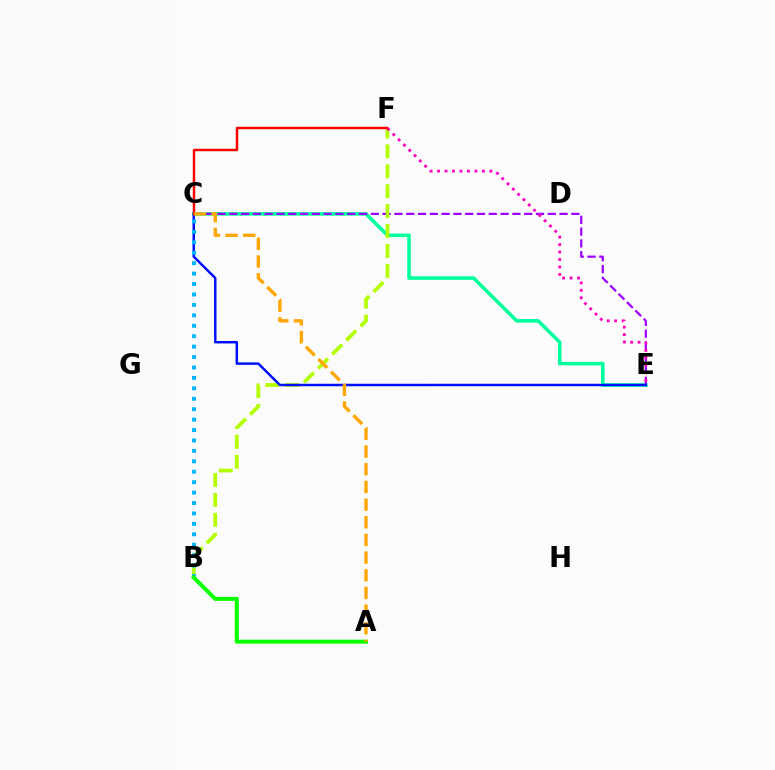{('C', 'E'): [{'color': '#00ff9d', 'line_style': 'solid', 'thickness': 2.57}, {'color': '#9b00ff', 'line_style': 'dashed', 'thickness': 1.6}, {'color': '#0010ff', 'line_style': 'solid', 'thickness': 1.78}], ('B', 'F'): [{'color': '#b3ff00', 'line_style': 'dashed', 'thickness': 2.7}], ('E', 'F'): [{'color': '#ff00bd', 'line_style': 'dotted', 'thickness': 2.03}], ('C', 'F'): [{'color': '#ff0000', 'line_style': 'solid', 'thickness': 1.77}], ('B', 'C'): [{'color': '#00b5ff', 'line_style': 'dotted', 'thickness': 2.83}], ('A', 'B'): [{'color': '#08ff00', 'line_style': 'solid', 'thickness': 2.87}], ('A', 'C'): [{'color': '#ffa500', 'line_style': 'dashed', 'thickness': 2.4}]}